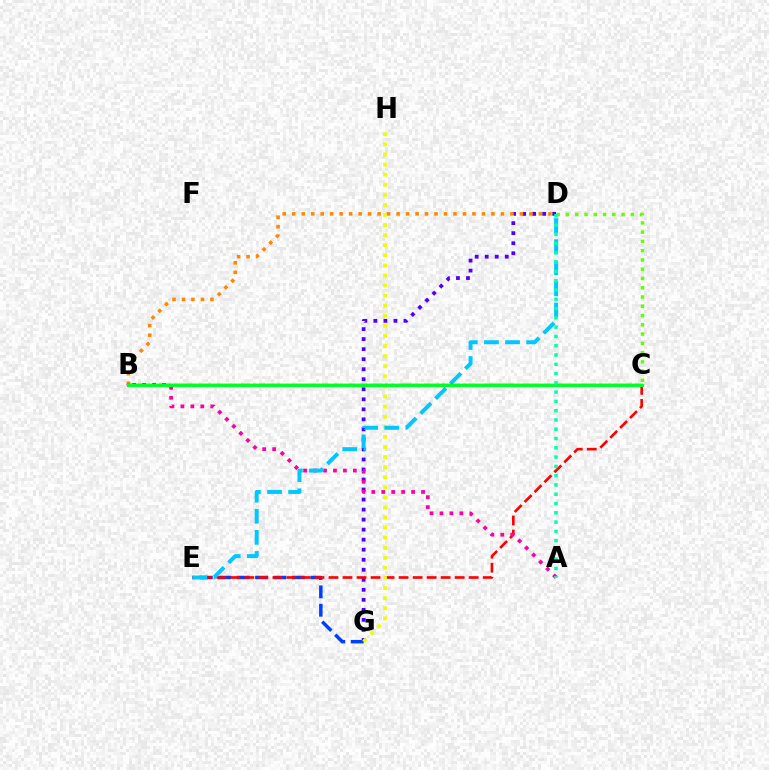{('D', 'G'): [{'color': '#4f00ff', 'line_style': 'dotted', 'thickness': 2.72}], ('E', 'G'): [{'color': '#003fff', 'line_style': 'dashed', 'thickness': 2.5}], ('C', 'E'): [{'color': '#ff0000', 'line_style': 'dashed', 'thickness': 1.9}], ('G', 'H'): [{'color': '#eeff00', 'line_style': 'dotted', 'thickness': 2.74}], ('C', 'D'): [{'color': '#66ff00', 'line_style': 'dotted', 'thickness': 2.52}], ('B', 'D'): [{'color': '#ff8800', 'line_style': 'dotted', 'thickness': 2.58}], ('A', 'B'): [{'color': '#ff00a0', 'line_style': 'dotted', 'thickness': 2.7}], ('D', 'E'): [{'color': '#00c7ff', 'line_style': 'dashed', 'thickness': 2.87}], ('B', 'C'): [{'color': '#d600ff', 'line_style': 'solid', 'thickness': 1.79}, {'color': '#00ff27', 'line_style': 'solid', 'thickness': 2.2}], ('A', 'D'): [{'color': '#00ffaf', 'line_style': 'dotted', 'thickness': 2.52}]}